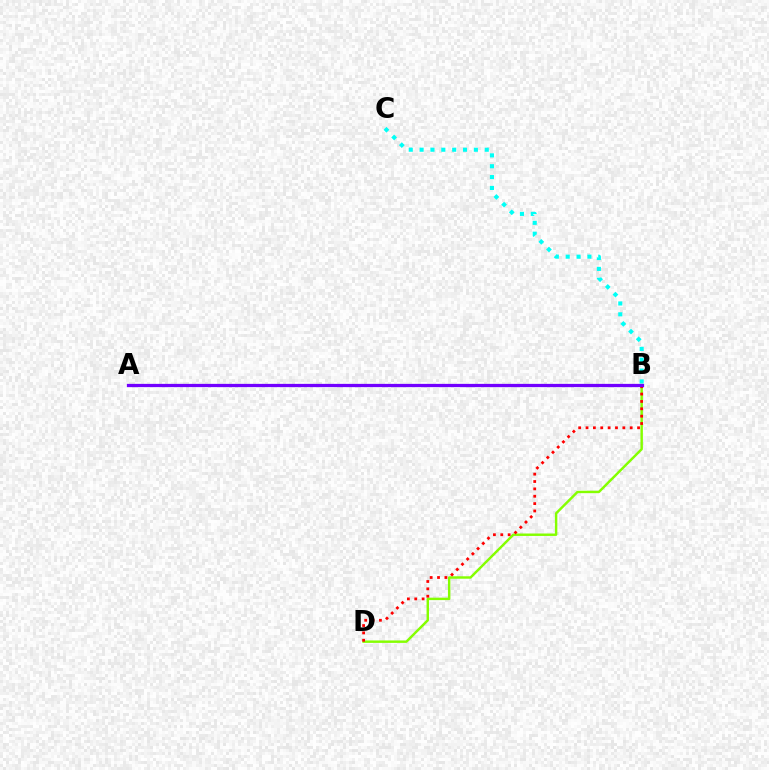{('B', 'D'): [{'color': '#84ff00', 'line_style': 'solid', 'thickness': 1.75}, {'color': '#ff0000', 'line_style': 'dotted', 'thickness': 2.0}], ('B', 'C'): [{'color': '#00fff6', 'line_style': 'dotted', 'thickness': 2.95}], ('A', 'B'): [{'color': '#7200ff', 'line_style': 'solid', 'thickness': 2.35}]}